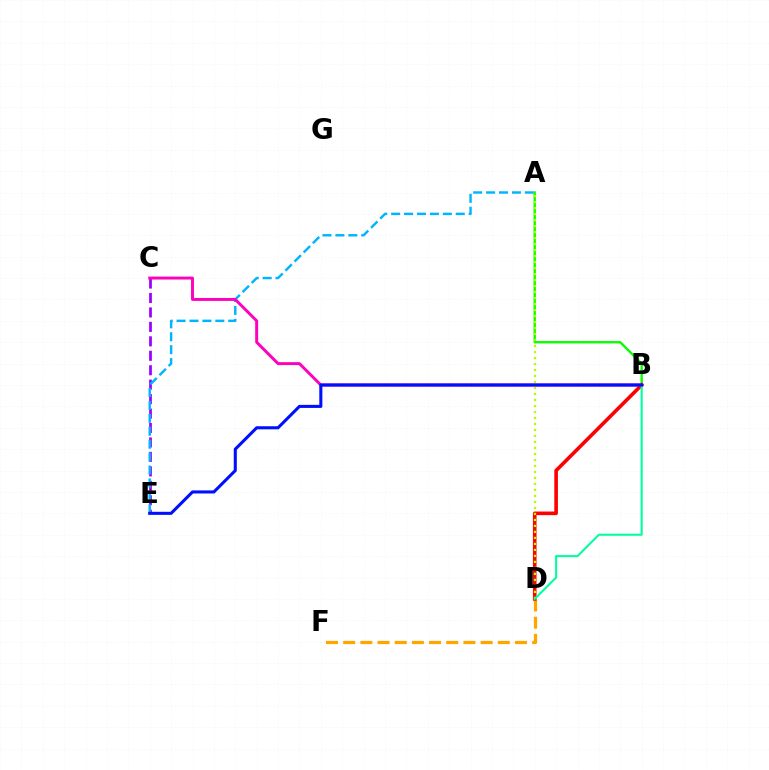{('C', 'E'): [{'color': '#9b00ff', 'line_style': 'dashed', 'thickness': 1.96}], ('A', 'E'): [{'color': '#00b5ff', 'line_style': 'dashed', 'thickness': 1.76}], ('A', 'B'): [{'color': '#08ff00', 'line_style': 'solid', 'thickness': 1.69}], ('B', 'C'): [{'color': '#ff00bd', 'line_style': 'solid', 'thickness': 2.12}], ('D', 'F'): [{'color': '#ffa500', 'line_style': 'dashed', 'thickness': 2.33}], ('B', 'D'): [{'color': '#ff0000', 'line_style': 'solid', 'thickness': 2.6}, {'color': '#00ff9d', 'line_style': 'solid', 'thickness': 1.5}], ('A', 'D'): [{'color': '#b3ff00', 'line_style': 'dotted', 'thickness': 1.63}], ('B', 'E'): [{'color': '#0010ff', 'line_style': 'solid', 'thickness': 2.21}]}